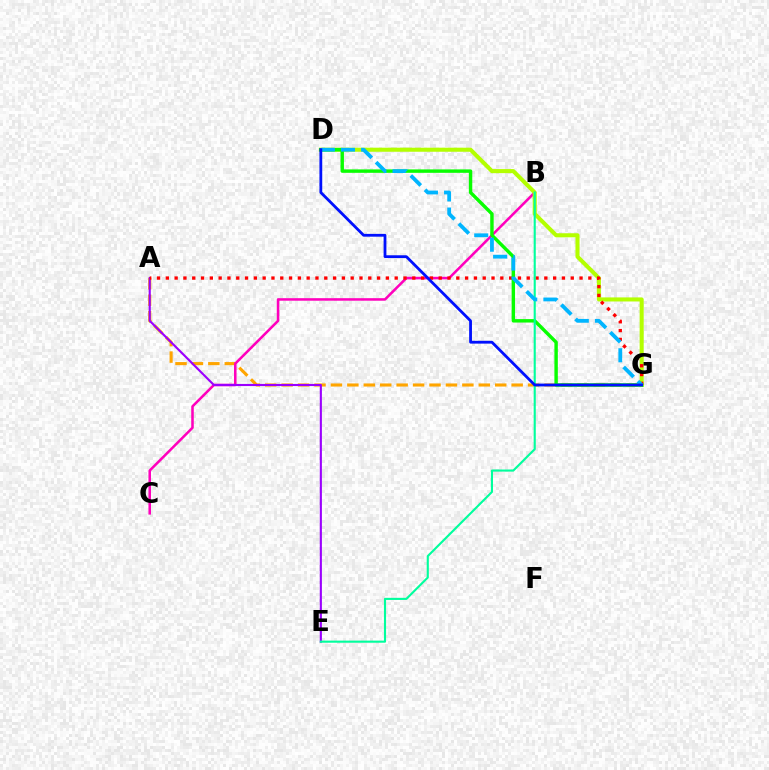{('A', 'G'): [{'color': '#ffa500', 'line_style': 'dashed', 'thickness': 2.23}, {'color': '#ff0000', 'line_style': 'dotted', 'thickness': 2.39}], ('B', 'C'): [{'color': '#ff00bd', 'line_style': 'solid', 'thickness': 1.83}], ('A', 'E'): [{'color': '#9b00ff', 'line_style': 'solid', 'thickness': 1.53}], ('D', 'G'): [{'color': '#b3ff00', 'line_style': 'solid', 'thickness': 2.93}, {'color': '#08ff00', 'line_style': 'solid', 'thickness': 2.46}, {'color': '#00b5ff', 'line_style': 'dashed', 'thickness': 2.74}, {'color': '#0010ff', 'line_style': 'solid', 'thickness': 2.01}], ('B', 'E'): [{'color': '#00ff9d', 'line_style': 'solid', 'thickness': 1.52}]}